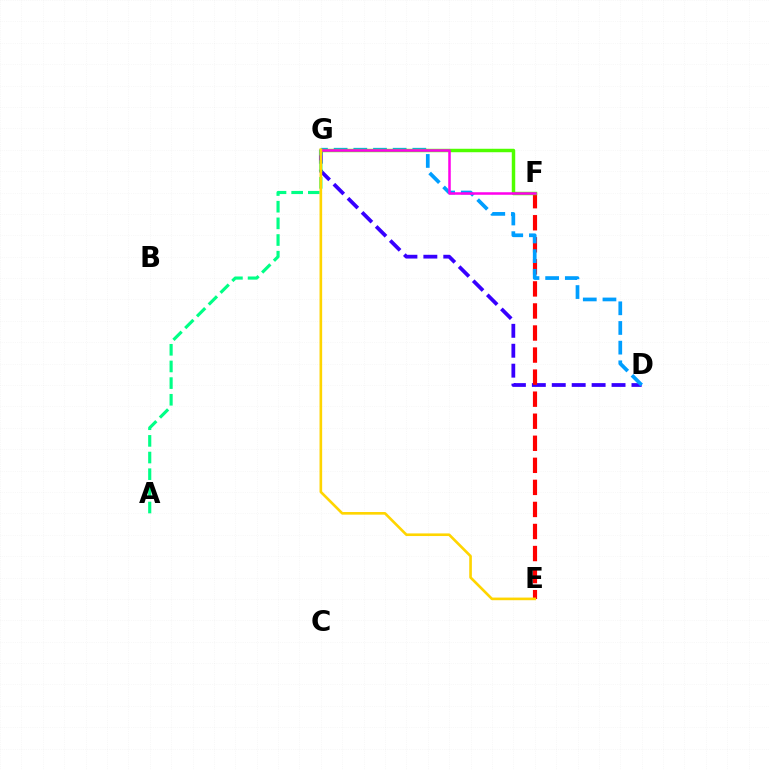{('D', 'G'): [{'color': '#3700ff', 'line_style': 'dashed', 'thickness': 2.71}, {'color': '#009eff', 'line_style': 'dashed', 'thickness': 2.67}], ('E', 'F'): [{'color': '#ff0000', 'line_style': 'dashed', 'thickness': 3.0}], ('A', 'G'): [{'color': '#00ff86', 'line_style': 'dashed', 'thickness': 2.26}], ('F', 'G'): [{'color': '#4fff00', 'line_style': 'solid', 'thickness': 2.49}, {'color': '#ff00ed', 'line_style': 'solid', 'thickness': 1.82}], ('E', 'G'): [{'color': '#ffd500', 'line_style': 'solid', 'thickness': 1.9}]}